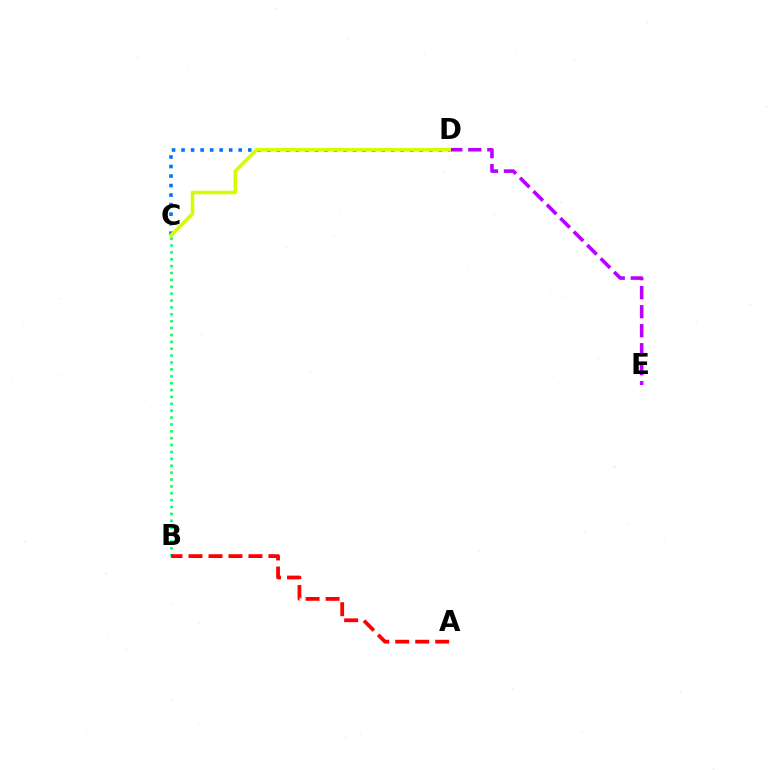{('C', 'D'): [{'color': '#0074ff', 'line_style': 'dotted', 'thickness': 2.59}, {'color': '#d1ff00', 'line_style': 'solid', 'thickness': 2.56}], ('B', 'C'): [{'color': '#00ff5c', 'line_style': 'dotted', 'thickness': 1.87}], ('D', 'E'): [{'color': '#b900ff', 'line_style': 'dashed', 'thickness': 2.58}], ('A', 'B'): [{'color': '#ff0000', 'line_style': 'dashed', 'thickness': 2.71}]}